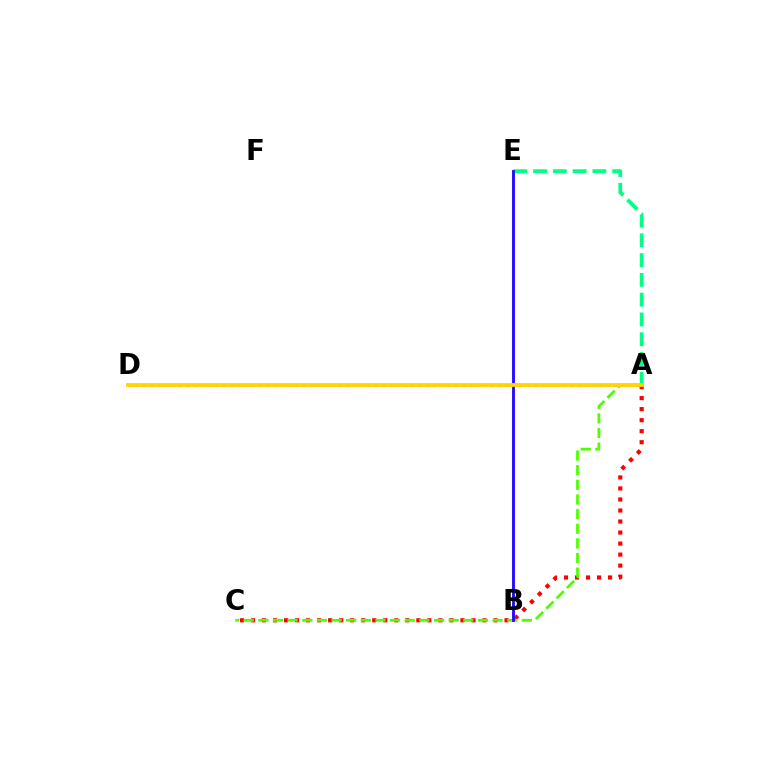{('A', 'D'): [{'color': '#ff00ed', 'line_style': 'dotted', 'thickness': 1.97}, {'color': '#ffd500', 'line_style': 'solid', 'thickness': 2.75}], ('A', 'C'): [{'color': '#ff0000', 'line_style': 'dotted', 'thickness': 3.0}, {'color': '#4fff00', 'line_style': 'dashed', 'thickness': 1.99}], ('B', 'E'): [{'color': '#009eff', 'line_style': 'solid', 'thickness': 2.07}, {'color': '#3700ff', 'line_style': 'solid', 'thickness': 1.94}], ('A', 'E'): [{'color': '#00ff86', 'line_style': 'dashed', 'thickness': 2.69}]}